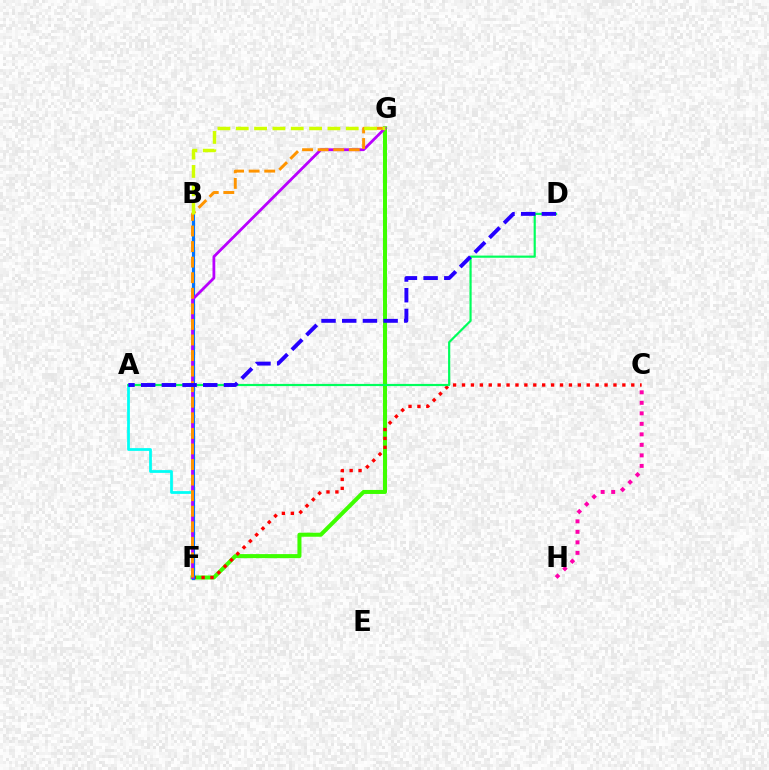{('F', 'G'): [{'color': '#3dff00', 'line_style': 'solid', 'thickness': 2.9}, {'color': '#b900ff', 'line_style': 'solid', 'thickness': 2.0}, {'color': '#ff9400', 'line_style': 'dashed', 'thickness': 2.11}], ('A', 'F'): [{'color': '#00fff6', 'line_style': 'solid', 'thickness': 1.99}], ('C', 'F'): [{'color': '#ff0000', 'line_style': 'dotted', 'thickness': 2.42}], ('B', 'F'): [{'color': '#0074ff', 'line_style': 'solid', 'thickness': 2.26}], ('A', 'D'): [{'color': '#00ff5c', 'line_style': 'solid', 'thickness': 1.57}, {'color': '#2500ff', 'line_style': 'dashed', 'thickness': 2.81}], ('B', 'G'): [{'color': '#d1ff00', 'line_style': 'dashed', 'thickness': 2.49}], ('C', 'H'): [{'color': '#ff00ac', 'line_style': 'dotted', 'thickness': 2.85}]}